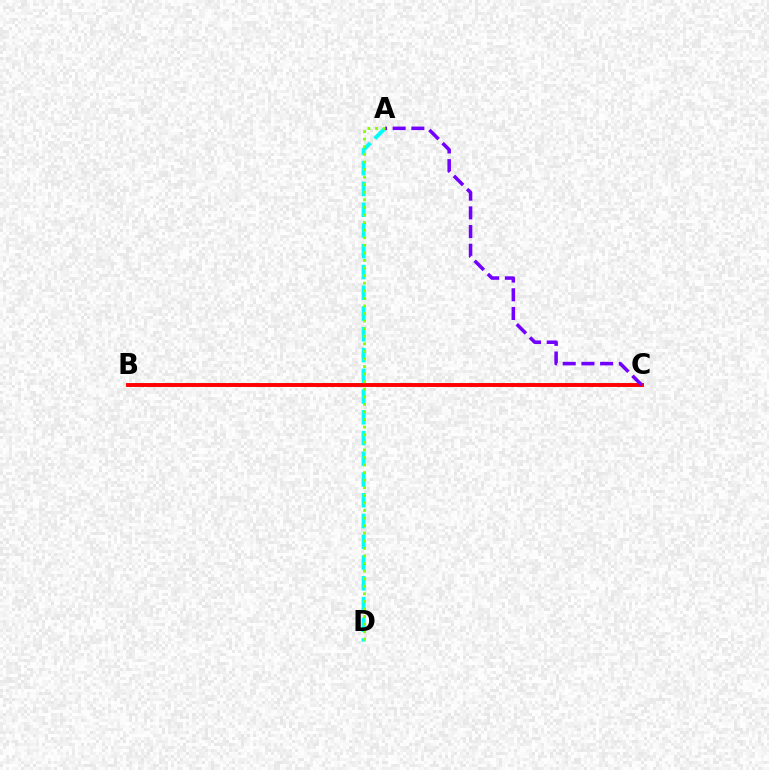{('B', 'C'): [{'color': '#ff0000', 'line_style': 'solid', 'thickness': 2.81}], ('A', 'D'): [{'color': '#00fff6', 'line_style': 'dashed', 'thickness': 2.82}, {'color': '#84ff00', 'line_style': 'dotted', 'thickness': 2.06}], ('A', 'C'): [{'color': '#7200ff', 'line_style': 'dashed', 'thickness': 2.54}]}